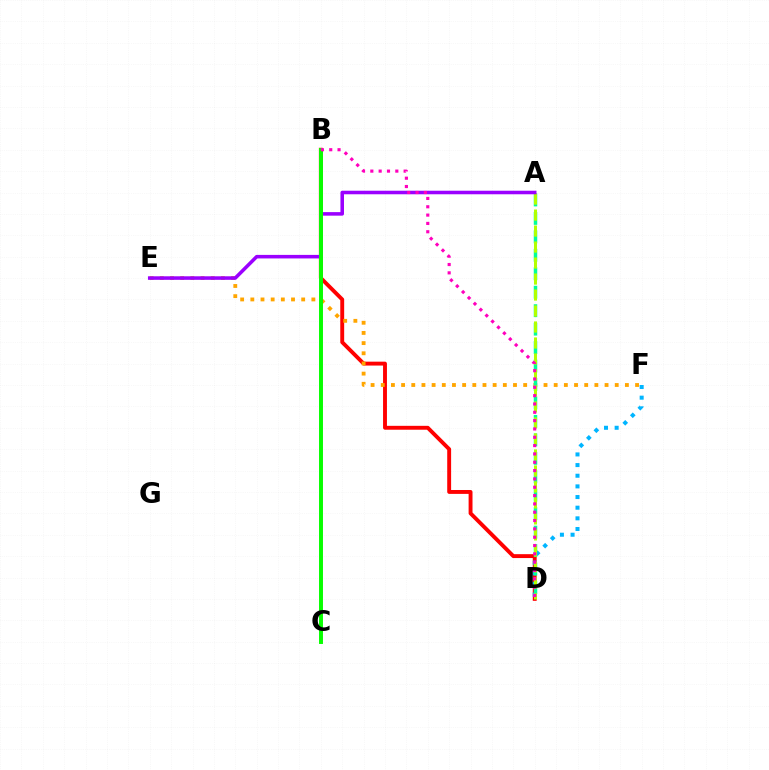{('B', 'D'): [{'color': '#ff0000', 'line_style': 'solid', 'thickness': 2.8}, {'color': '#ff00bd', 'line_style': 'dotted', 'thickness': 2.26}], ('D', 'F'): [{'color': '#00b5ff', 'line_style': 'dotted', 'thickness': 2.89}], ('E', 'F'): [{'color': '#ffa500', 'line_style': 'dotted', 'thickness': 2.76}], ('A', 'D'): [{'color': '#00ff9d', 'line_style': 'dashed', 'thickness': 2.51}, {'color': '#b3ff00', 'line_style': 'dashed', 'thickness': 2.17}], ('A', 'E'): [{'color': '#9b00ff', 'line_style': 'solid', 'thickness': 2.55}], ('B', 'C'): [{'color': '#0010ff', 'line_style': 'dashed', 'thickness': 1.61}, {'color': '#08ff00', 'line_style': 'solid', 'thickness': 2.84}]}